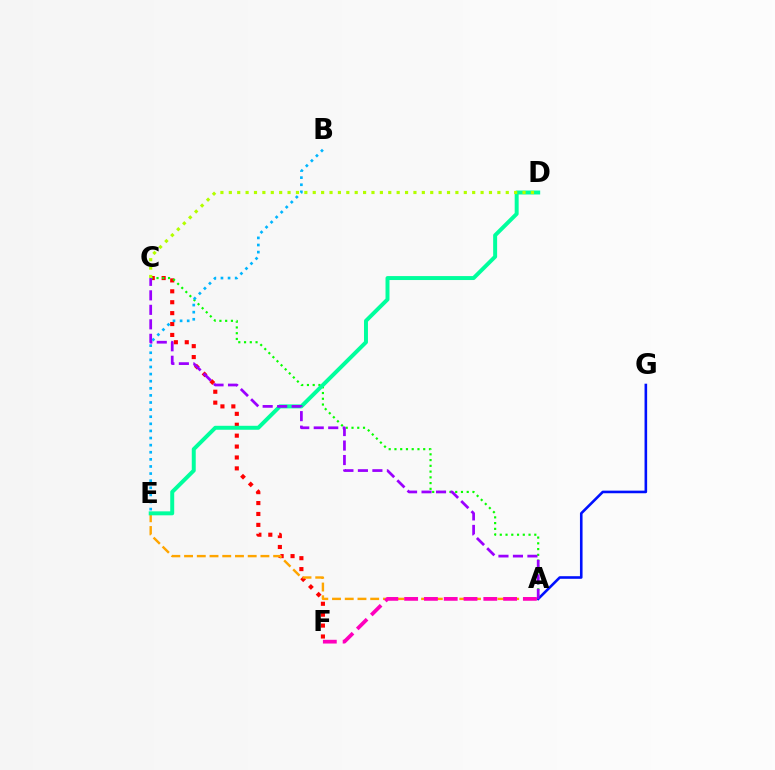{('C', 'F'): [{'color': '#ff0000', 'line_style': 'dotted', 'thickness': 2.96}], ('A', 'C'): [{'color': '#08ff00', 'line_style': 'dotted', 'thickness': 1.56}, {'color': '#9b00ff', 'line_style': 'dashed', 'thickness': 1.97}], ('A', 'E'): [{'color': '#ffa500', 'line_style': 'dashed', 'thickness': 1.73}], ('A', 'G'): [{'color': '#0010ff', 'line_style': 'solid', 'thickness': 1.87}], ('B', 'E'): [{'color': '#00b5ff', 'line_style': 'dotted', 'thickness': 1.93}], ('D', 'E'): [{'color': '#00ff9d', 'line_style': 'solid', 'thickness': 2.85}], ('C', 'D'): [{'color': '#b3ff00', 'line_style': 'dotted', 'thickness': 2.28}], ('A', 'F'): [{'color': '#ff00bd', 'line_style': 'dashed', 'thickness': 2.69}]}